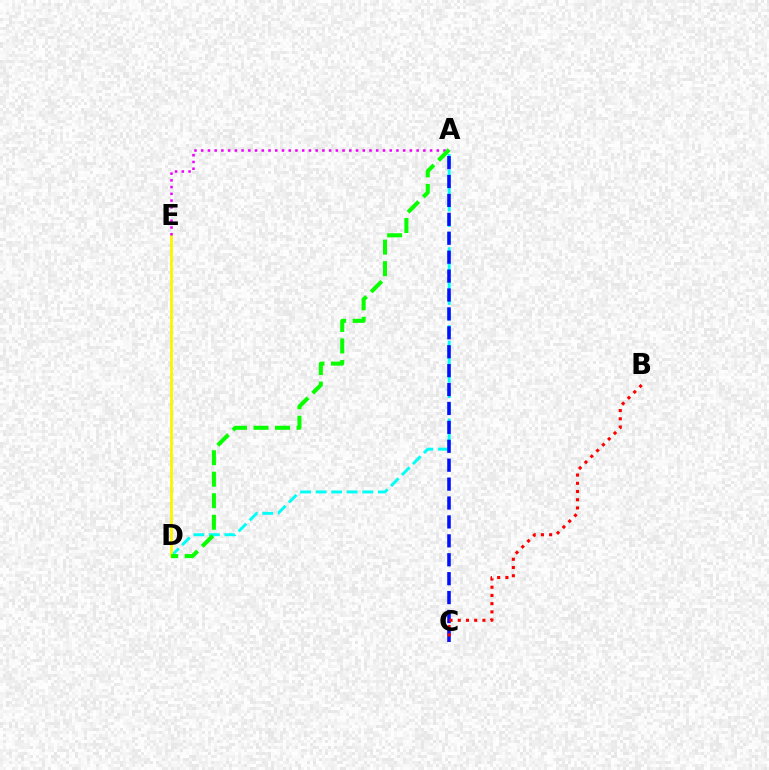{('A', 'D'): [{'color': '#00fff6', 'line_style': 'dashed', 'thickness': 2.11}, {'color': '#08ff00', 'line_style': 'dashed', 'thickness': 2.92}], ('A', 'C'): [{'color': '#0010ff', 'line_style': 'dashed', 'thickness': 2.57}], ('D', 'E'): [{'color': '#fcf500', 'line_style': 'solid', 'thickness': 2.02}], ('B', 'C'): [{'color': '#ff0000', 'line_style': 'dotted', 'thickness': 2.23}], ('A', 'E'): [{'color': '#ee00ff', 'line_style': 'dotted', 'thickness': 1.83}]}